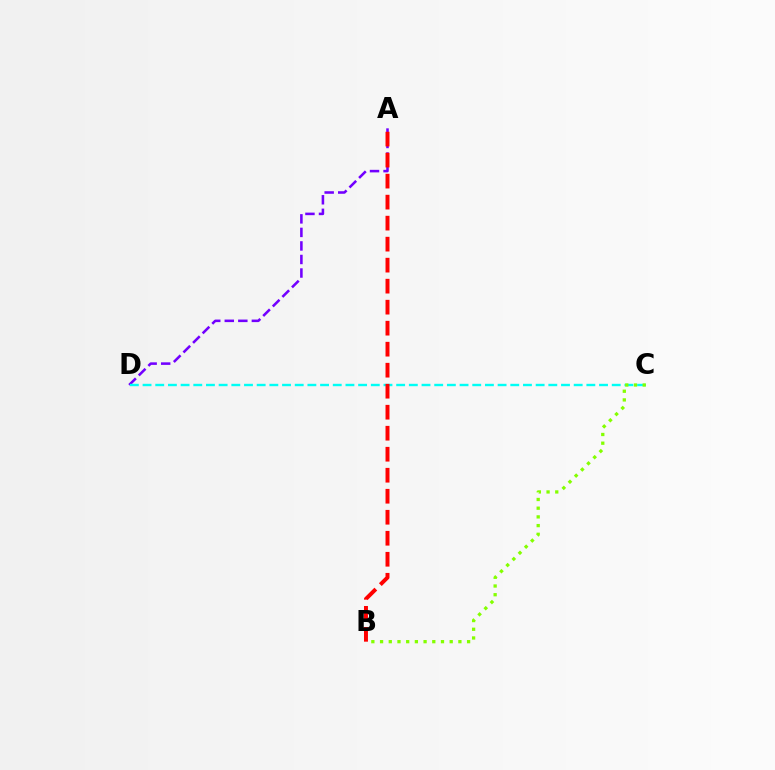{('A', 'D'): [{'color': '#7200ff', 'line_style': 'dashed', 'thickness': 1.84}], ('C', 'D'): [{'color': '#00fff6', 'line_style': 'dashed', 'thickness': 1.72}], ('A', 'B'): [{'color': '#ff0000', 'line_style': 'dashed', 'thickness': 2.85}], ('B', 'C'): [{'color': '#84ff00', 'line_style': 'dotted', 'thickness': 2.36}]}